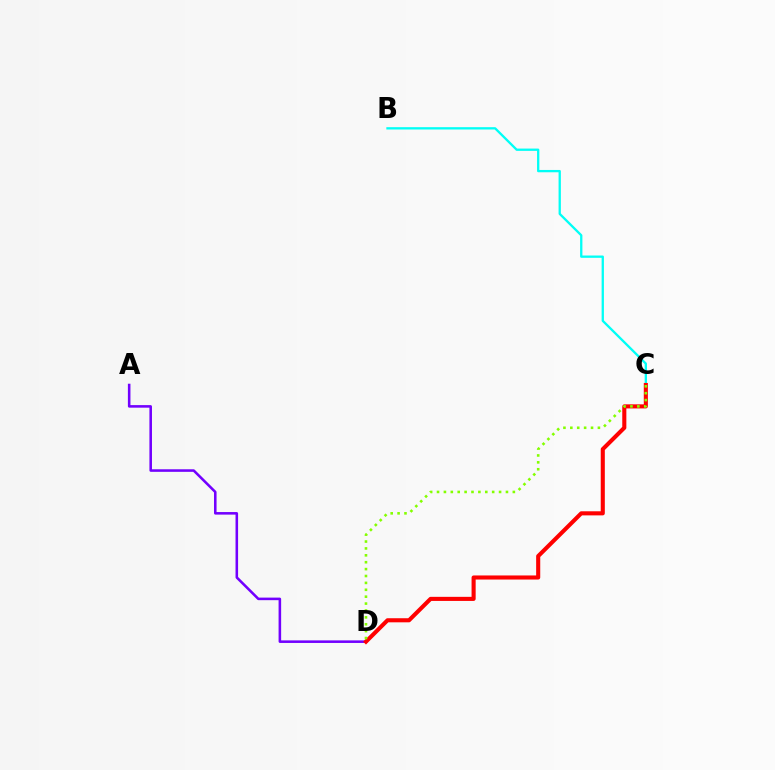{('A', 'D'): [{'color': '#7200ff', 'line_style': 'solid', 'thickness': 1.85}], ('B', 'C'): [{'color': '#00fff6', 'line_style': 'solid', 'thickness': 1.66}], ('C', 'D'): [{'color': '#ff0000', 'line_style': 'solid', 'thickness': 2.94}, {'color': '#84ff00', 'line_style': 'dotted', 'thickness': 1.87}]}